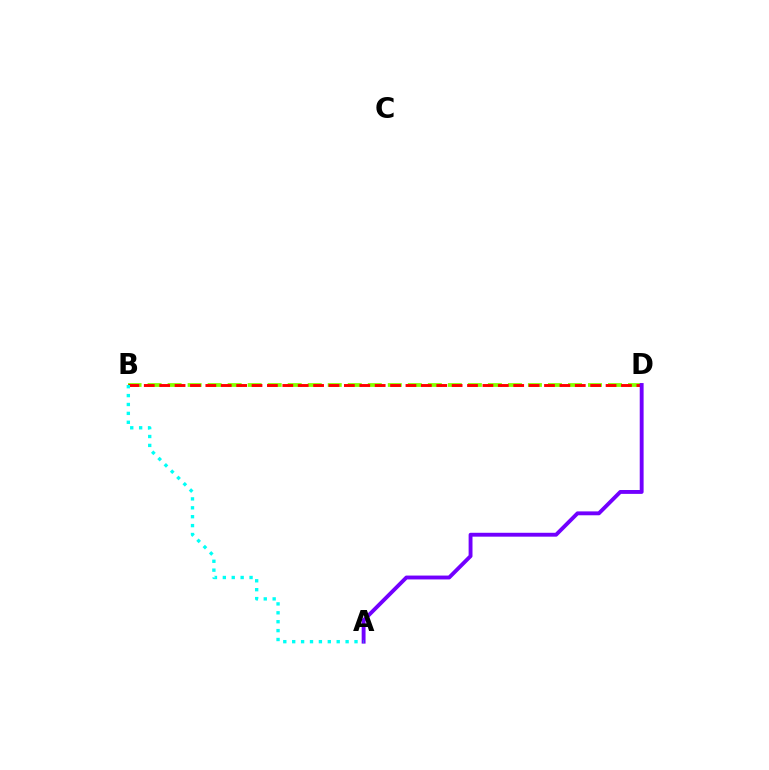{('B', 'D'): [{'color': '#84ff00', 'line_style': 'dashed', 'thickness': 2.72}, {'color': '#ff0000', 'line_style': 'dashed', 'thickness': 2.09}], ('A', 'D'): [{'color': '#7200ff', 'line_style': 'solid', 'thickness': 2.79}], ('A', 'B'): [{'color': '#00fff6', 'line_style': 'dotted', 'thickness': 2.42}]}